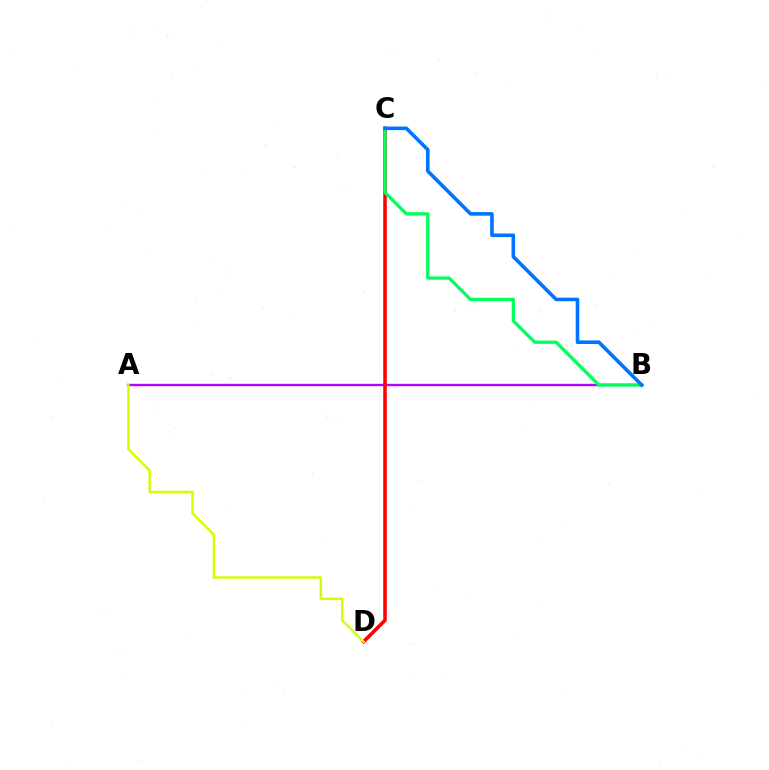{('A', 'B'): [{'color': '#b900ff', 'line_style': 'solid', 'thickness': 1.71}], ('C', 'D'): [{'color': '#ff0000', 'line_style': 'solid', 'thickness': 2.55}], ('B', 'C'): [{'color': '#00ff5c', 'line_style': 'solid', 'thickness': 2.36}, {'color': '#0074ff', 'line_style': 'solid', 'thickness': 2.59}], ('A', 'D'): [{'color': '#d1ff00', 'line_style': 'solid', 'thickness': 1.74}]}